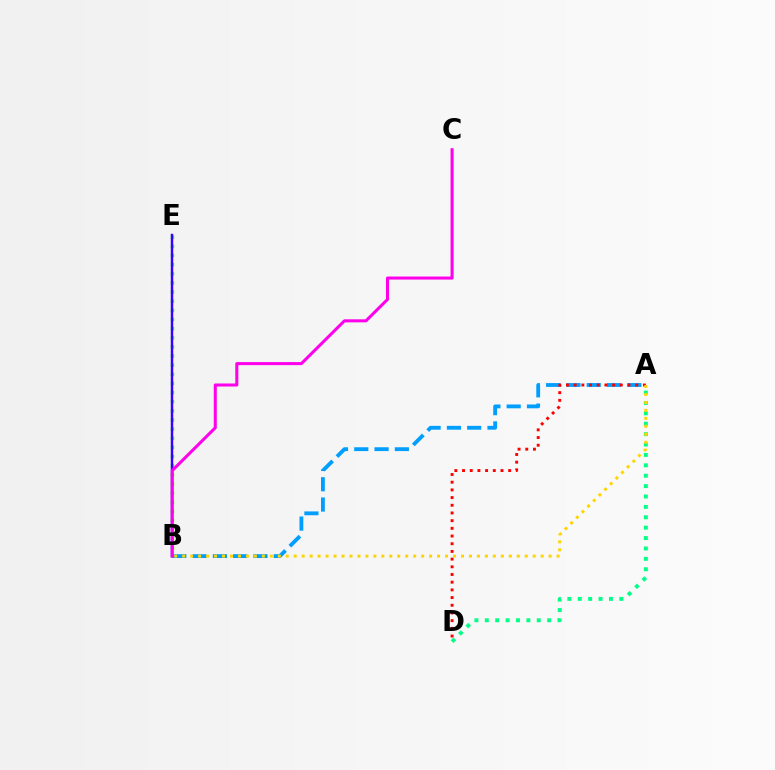{('B', 'E'): [{'color': '#4fff00', 'line_style': 'dotted', 'thickness': 2.48}, {'color': '#3700ff', 'line_style': 'solid', 'thickness': 1.77}], ('A', 'B'): [{'color': '#009eff', 'line_style': 'dashed', 'thickness': 2.76}, {'color': '#ffd500', 'line_style': 'dotted', 'thickness': 2.16}], ('A', 'D'): [{'color': '#00ff86', 'line_style': 'dotted', 'thickness': 2.82}, {'color': '#ff0000', 'line_style': 'dotted', 'thickness': 2.09}], ('B', 'C'): [{'color': '#ff00ed', 'line_style': 'solid', 'thickness': 2.19}]}